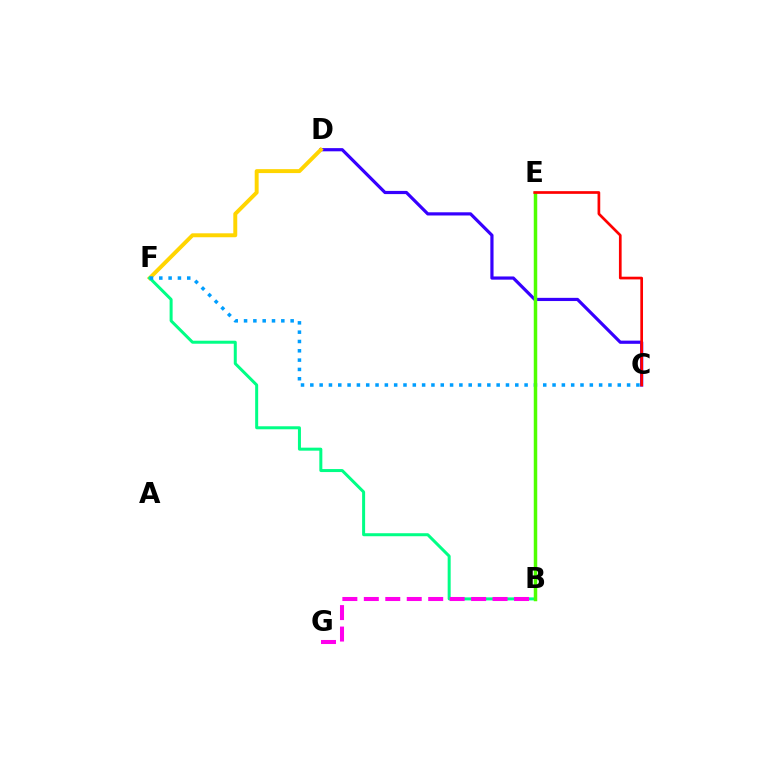{('C', 'D'): [{'color': '#3700ff', 'line_style': 'solid', 'thickness': 2.3}], ('D', 'F'): [{'color': '#ffd500', 'line_style': 'solid', 'thickness': 2.84}], ('B', 'F'): [{'color': '#00ff86', 'line_style': 'solid', 'thickness': 2.16}], ('C', 'F'): [{'color': '#009eff', 'line_style': 'dotted', 'thickness': 2.53}], ('B', 'G'): [{'color': '#ff00ed', 'line_style': 'dashed', 'thickness': 2.91}], ('B', 'E'): [{'color': '#4fff00', 'line_style': 'solid', 'thickness': 2.5}], ('C', 'E'): [{'color': '#ff0000', 'line_style': 'solid', 'thickness': 1.94}]}